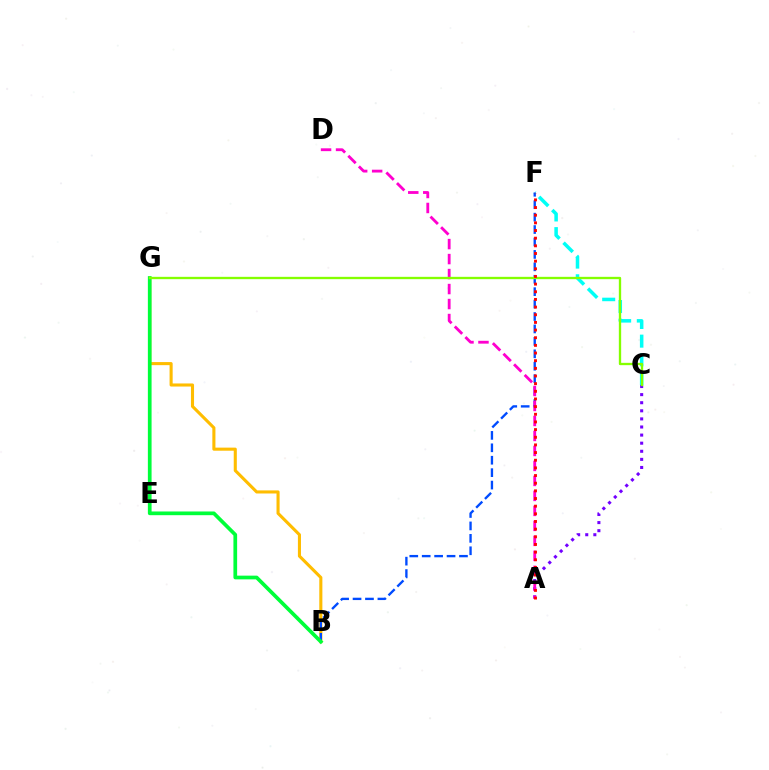{('A', 'C'): [{'color': '#7200ff', 'line_style': 'dotted', 'thickness': 2.2}], ('B', 'G'): [{'color': '#ffbd00', 'line_style': 'solid', 'thickness': 2.22}, {'color': '#00ff39', 'line_style': 'solid', 'thickness': 2.67}], ('C', 'F'): [{'color': '#00fff6', 'line_style': 'dashed', 'thickness': 2.54}], ('B', 'F'): [{'color': '#004bff', 'line_style': 'dashed', 'thickness': 1.69}], ('A', 'D'): [{'color': '#ff00cf', 'line_style': 'dashed', 'thickness': 2.04}], ('C', 'G'): [{'color': '#84ff00', 'line_style': 'solid', 'thickness': 1.68}], ('A', 'F'): [{'color': '#ff0000', 'line_style': 'dotted', 'thickness': 2.08}]}